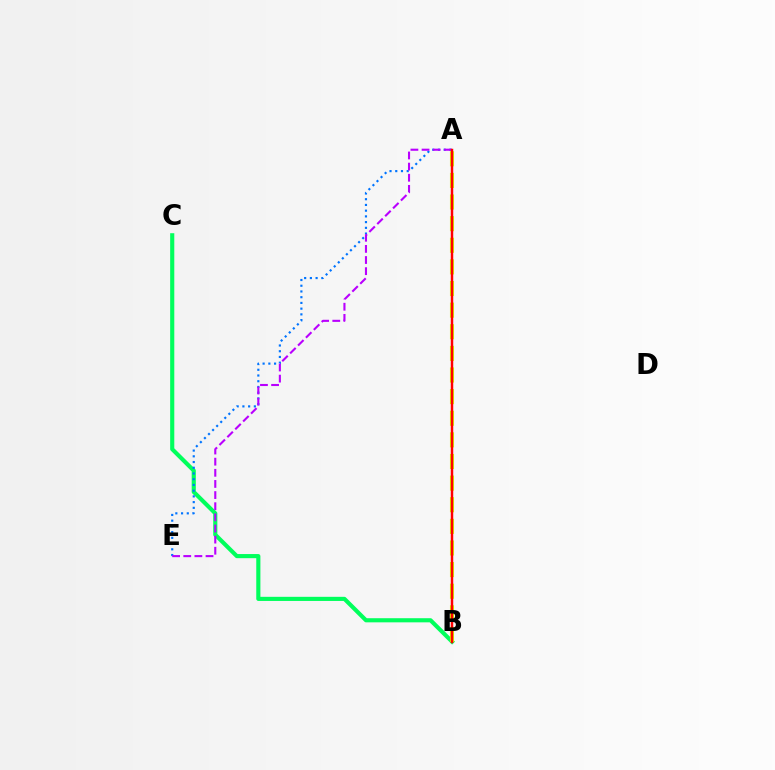{('B', 'C'): [{'color': '#00ff5c', 'line_style': 'solid', 'thickness': 2.97}], ('A', 'B'): [{'color': '#d1ff00', 'line_style': 'dashed', 'thickness': 2.94}, {'color': '#ff0000', 'line_style': 'solid', 'thickness': 1.76}], ('A', 'E'): [{'color': '#0074ff', 'line_style': 'dotted', 'thickness': 1.56}, {'color': '#b900ff', 'line_style': 'dashed', 'thickness': 1.51}]}